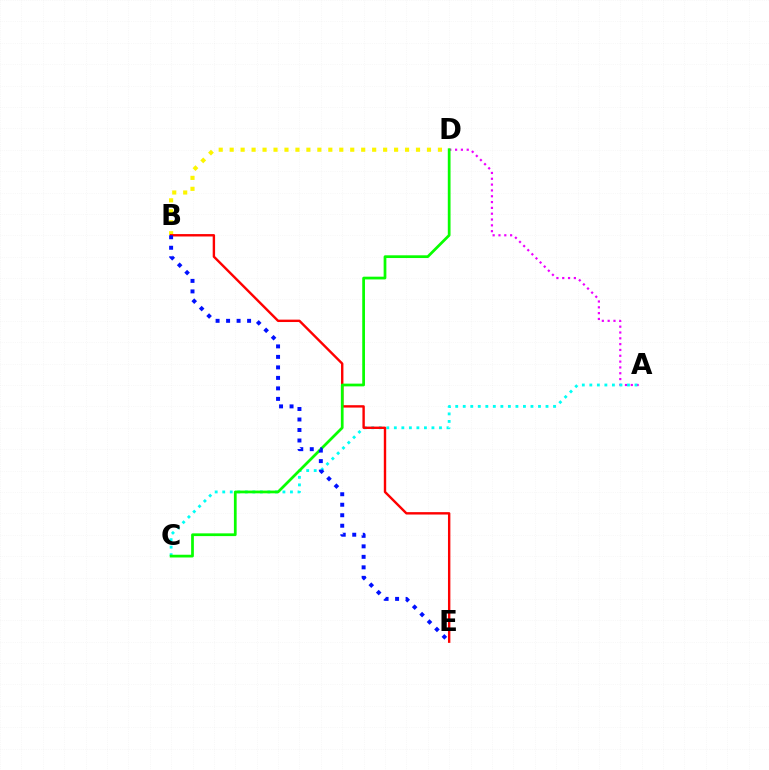{('B', 'D'): [{'color': '#fcf500', 'line_style': 'dotted', 'thickness': 2.98}], ('A', 'D'): [{'color': '#ee00ff', 'line_style': 'dotted', 'thickness': 1.58}], ('A', 'C'): [{'color': '#00fff6', 'line_style': 'dotted', 'thickness': 2.04}], ('B', 'E'): [{'color': '#ff0000', 'line_style': 'solid', 'thickness': 1.73}, {'color': '#0010ff', 'line_style': 'dotted', 'thickness': 2.85}], ('C', 'D'): [{'color': '#08ff00', 'line_style': 'solid', 'thickness': 1.97}]}